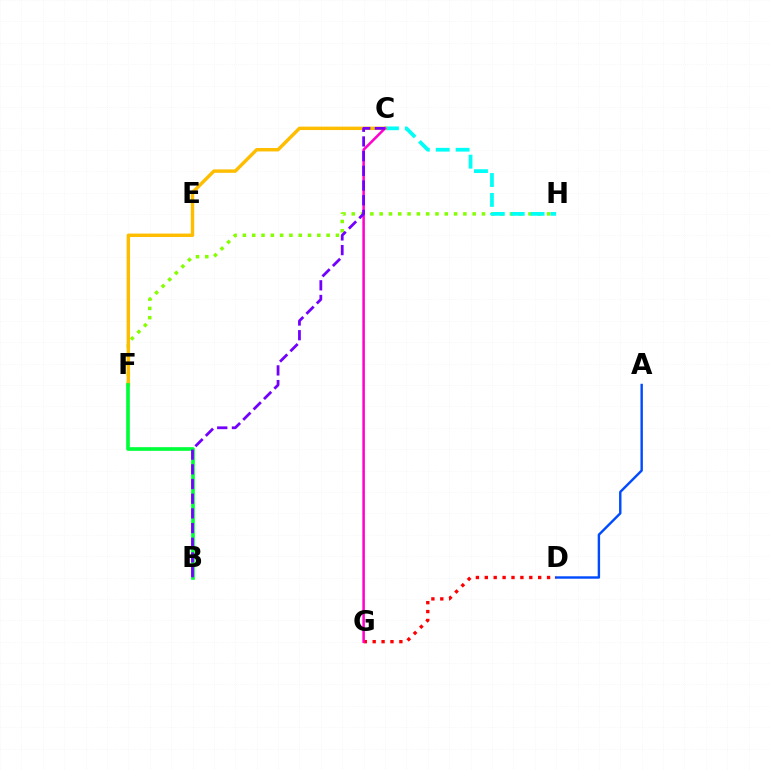{('A', 'D'): [{'color': '#004bff', 'line_style': 'solid', 'thickness': 1.74}], ('F', 'H'): [{'color': '#84ff00', 'line_style': 'dotted', 'thickness': 2.53}], ('D', 'G'): [{'color': '#ff0000', 'line_style': 'dotted', 'thickness': 2.42}], ('C', 'H'): [{'color': '#00fff6', 'line_style': 'dashed', 'thickness': 2.7}], ('C', 'F'): [{'color': '#ffbd00', 'line_style': 'solid', 'thickness': 2.46}], ('C', 'G'): [{'color': '#ff00cf', 'line_style': 'solid', 'thickness': 1.83}], ('B', 'F'): [{'color': '#00ff39', 'line_style': 'solid', 'thickness': 2.63}], ('B', 'C'): [{'color': '#7200ff', 'line_style': 'dashed', 'thickness': 2.0}]}